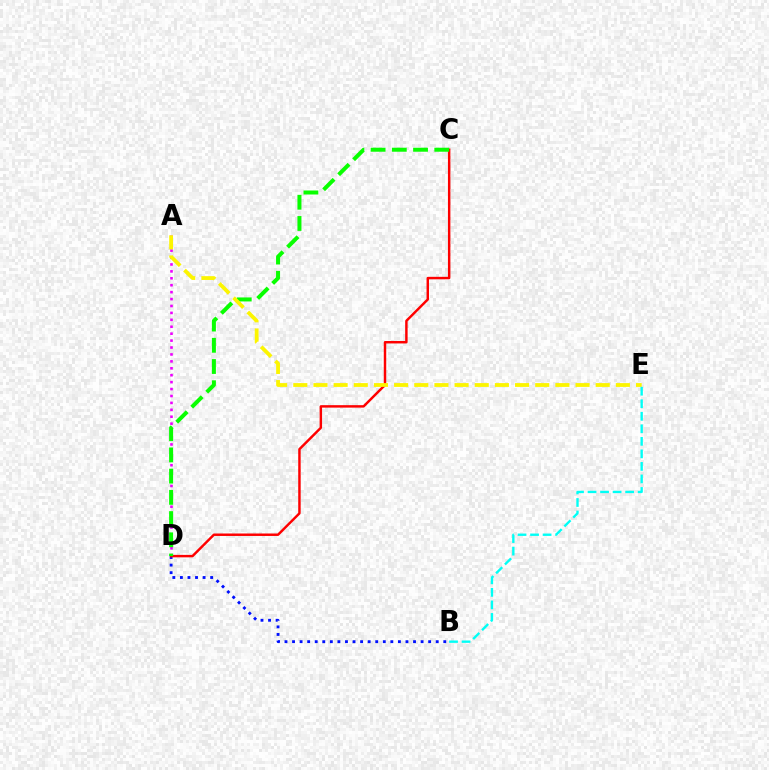{('B', 'D'): [{'color': '#0010ff', 'line_style': 'dotted', 'thickness': 2.05}], ('A', 'D'): [{'color': '#ee00ff', 'line_style': 'dotted', 'thickness': 1.88}], ('C', 'D'): [{'color': '#ff0000', 'line_style': 'solid', 'thickness': 1.76}, {'color': '#08ff00', 'line_style': 'dashed', 'thickness': 2.88}], ('A', 'E'): [{'color': '#fcf500', 'line_style': 'dashed', 'thickness': 2.74}], ('B', 'E'): [{'color': '#00fff6', 'line_style': 'dashed', 'thickness': 1.7}]}